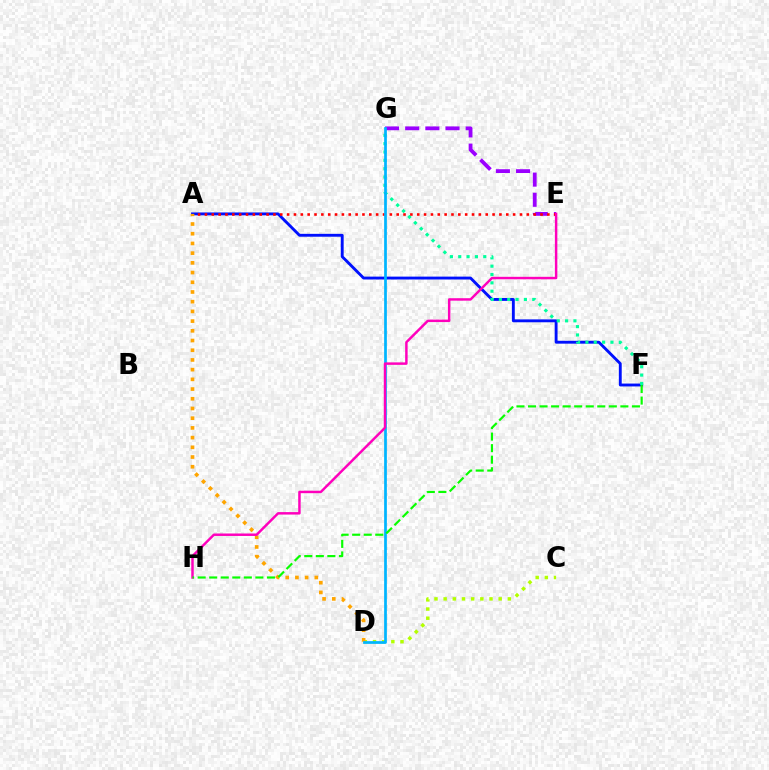{('A', 'F'): [{'color': '#0010ff', 'line_style': 'solid', 'thickness': 2.07}], ('F', 'G'): [{'color': '#00ff9d', 'line_style': 'dotted', 'thickness': 2.27}], ('C', 'D'): [{'color': '#b3ff00', 'line_style': 'dotted', 'thickness': 2.49}], ('E', 'G'): [{'color': '#9b00ff', 'line_style': 'dashed', 'thickness': 2.74}], ('A', 'D'): [{'color': '#ffa500', 'line_style': 'dotted', 'thickness': 2.64}], ('A', 'E'): [{'color': '#ff0000', 'line_style': 'dotted', 'thickness': 1.86}], ('D', 'G'): [{'color': '#00b5ff', 'line_style': 'solid', 'thickness': 1.97}], ('E', 'H'): [{'color': '#ff00bd', 'line_style': 'solid', 'thickness': 1.77}], ('F', 'H'): [{'color': '#08ff00', 'line_style': 'dashed', 'thickness': 1.57}]}